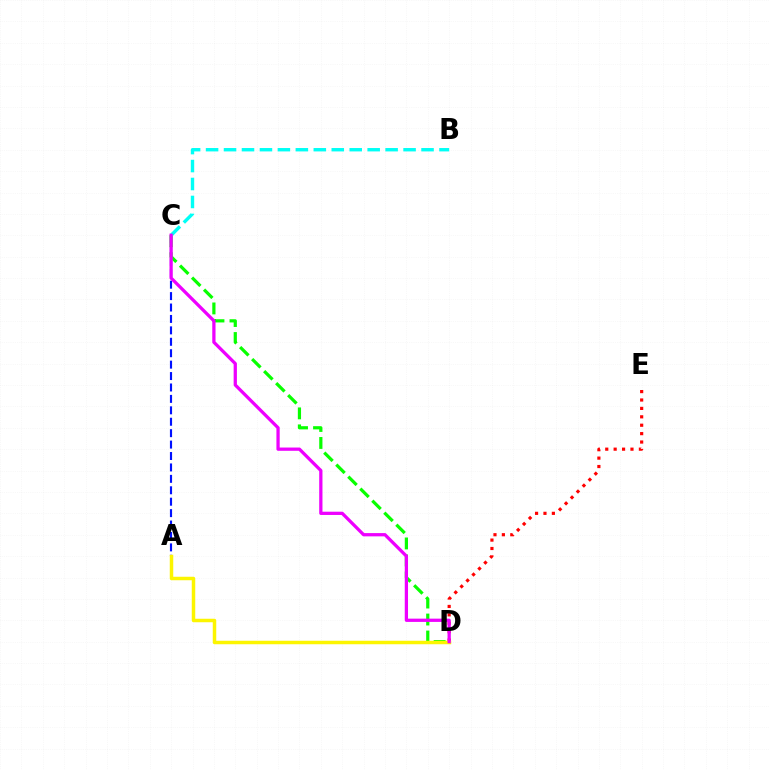{('A', 'C'): [{'color': '#0010ff', 'line_style': 'dashed', 'thickness': 1.55}], ('C', 'D'): [{'color': '#08ff00', 'line_style': 'dashed', 'thickness': 2.31}, {'color': '#ee00ff', 'line_style': 'solid', 'thickness': 2.35}], ('D', 'E'): [{'color': '#ff0000', 'line_style': 'dotted', 'thickness': 2.28}], ('B', 'C'): [{'color': '#00fff6', 'line_style': 'dashed', 'thickness': 2.44}], ('A', 'D'): [{'color': '#fcf500', 'line_style': 'solid', 'thickness': 2.51}]}